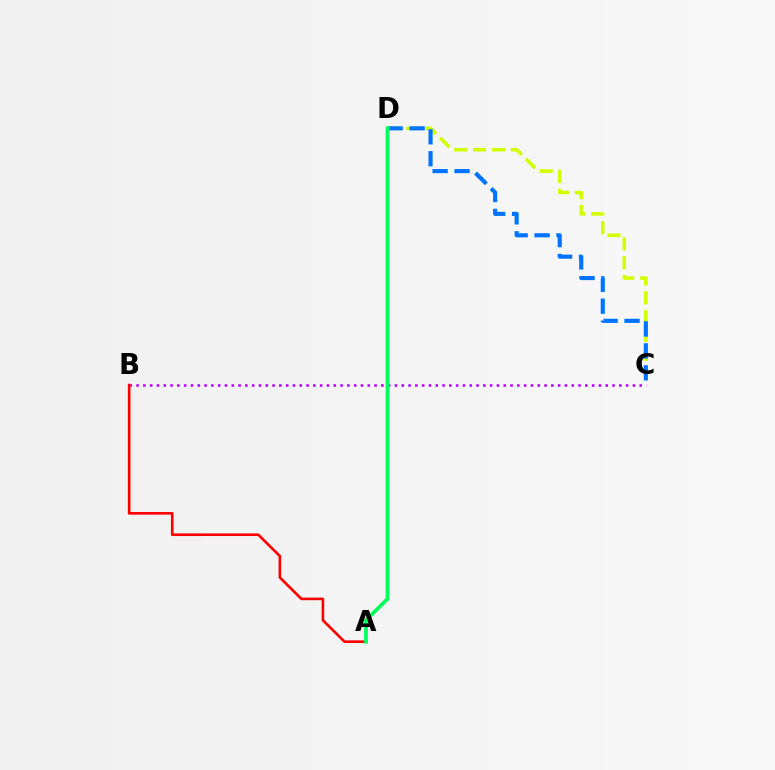{('B', 'C'): [{'color': '#b900ff', 'line_style': 'dotted', 'thickness': 1.85}], ('A', 'B'): [{'color': '#ff0000', 'line_style': 'solid', 'thickness': 1.88}], ('C', 'D'): [{'color': '#d1ff00', 'line_style': 'dashed', 'thickness': 2.56}, {'color': '#0074ff', 'line_style': 'dashed', 'thickness': 2.98}], ('A', 'D'): [{'color': '#00ff5c', 'line_style': 'solid', 'thickness': 2.69}]}